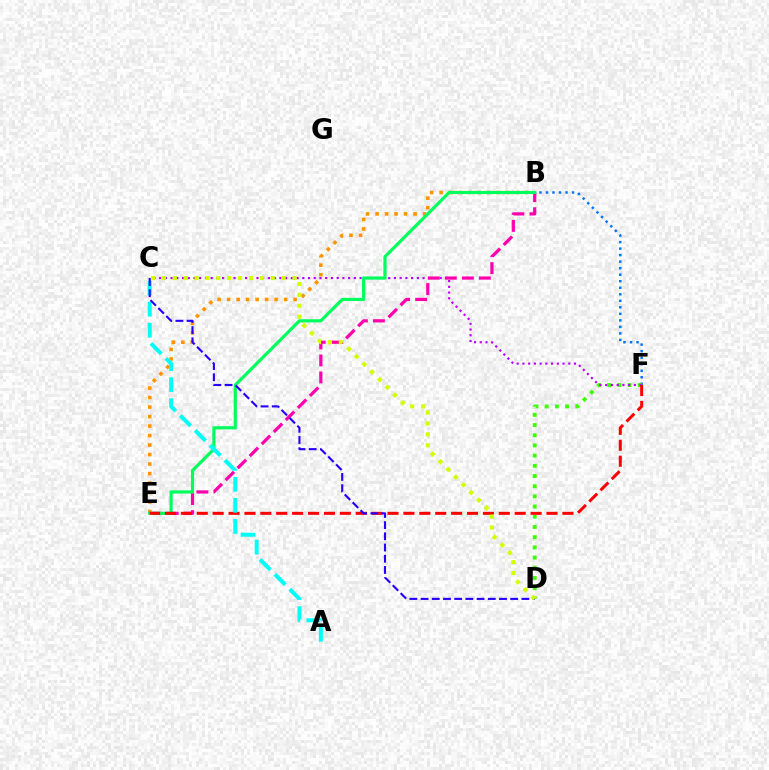{('B', 'F'): [{'color': '#0074ff', 'line_style': 'dotted', 'thickness': 1.77}], ('B', 'E'): [{'color': '#ff9400', 'line_style': 'dotted', 'thickness': 2.58}, {'color': '#ff00ac', 'line_style': 'dashed', 'thickness': 2.31}, {'color': '#00ff5c', 'line_style': 'solid', 'thickness': 2.28}], ('D', 'F'): [{'color': '#3dff00', 'line_style': 'dotted', 'thickness': 2.77}], ('C', 'F'): [{'color': '#b900ff', 'line_style': 'dotted', 'thickness': 1.56}], ('E', 'F'): [{'color': '#ff0000', 'line_style': 'dashed', 'thickness': 2.16}], ('A', 'C'): [{'color': '#00fff6', 'line_style': 'dashed', 'thickness': 2.86}], ('C', 'D'): [{'color': '#2500ff', 'line_style': 'dashed', 'thickness': 1.52}, {'color': '#d1ff00', 'line_style': 'dotted', 'thickness': 2.96}]}